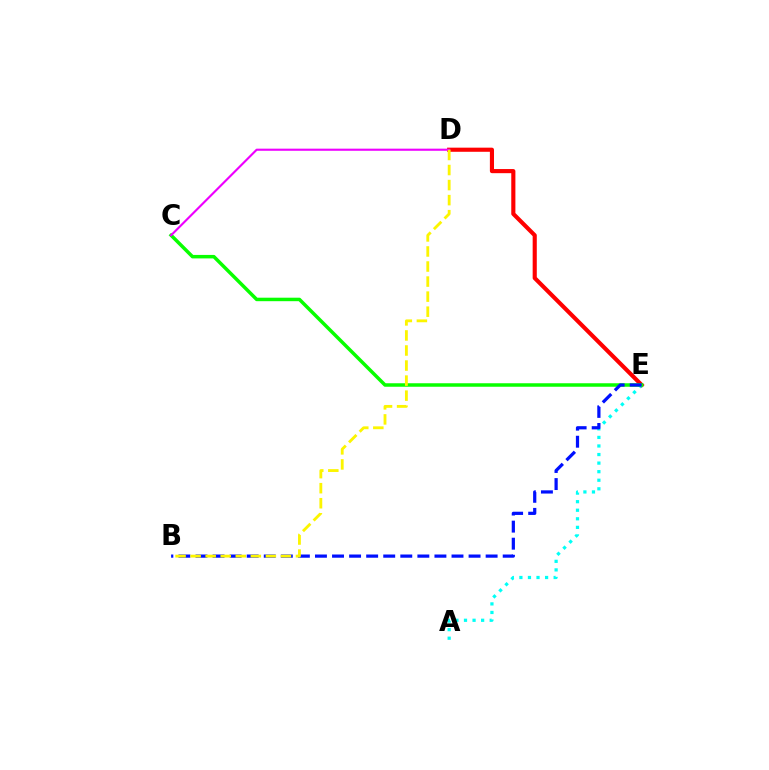{('D', 'E'): [{'color': '#ff0000', 'line_style': 'solid', 'thickness': 2.97}], ('A', 'E'): [{'color': '#00fff6', 'line_style': 'dotted', 'thickness': 2.33}], ('C', 'E'): [{'color': '#08ff00', 'line_style': 'solid', 'thickness': 2.51}], ('B', 'E'): [{'color': '#0010ff', 'line_style': 'dashed', 'thickness': 2.32}], ('C', 'D'): [{'color': '#ee00ff', 'line_style': 'solid', 'thickness': 1.53}], ('B', 'D'): [{'color': '#fcf500', 'line_style': 'dashed', 'thickness': 2.04}]}